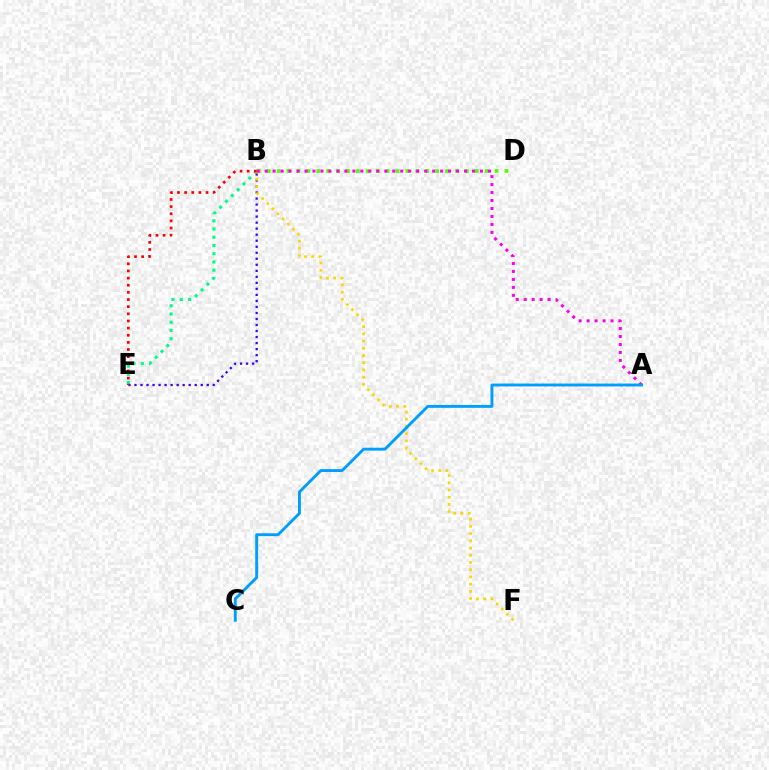{('B', 'D'): [{'color': '#4fff00', 'line_style': 'dotted', 'thickness': 2.69}], ('B', 'E'): [{'color': '#00ff86', 'line_style': 'dotted', 'thickness': 2.24}, {'color': '#3700ff', 'line_style': 'dotted', 'thickness': 1.64}, {'color': '#ff0000', 'line_style': 'dotted', 'thickness': 1.94}], ('B', 'F'): [{'color': '#ffd500', 'line_style': 'dotted', 'thickness': 1.96}], ('A', 'B'): [{'color': '#ff00ed', 'line_style': 'dotted', 'thickness': 2.17}], ('A', 'C'): [{'color': '#009eff', 'line_style': 'solid', 'thickness': 2.08}]}